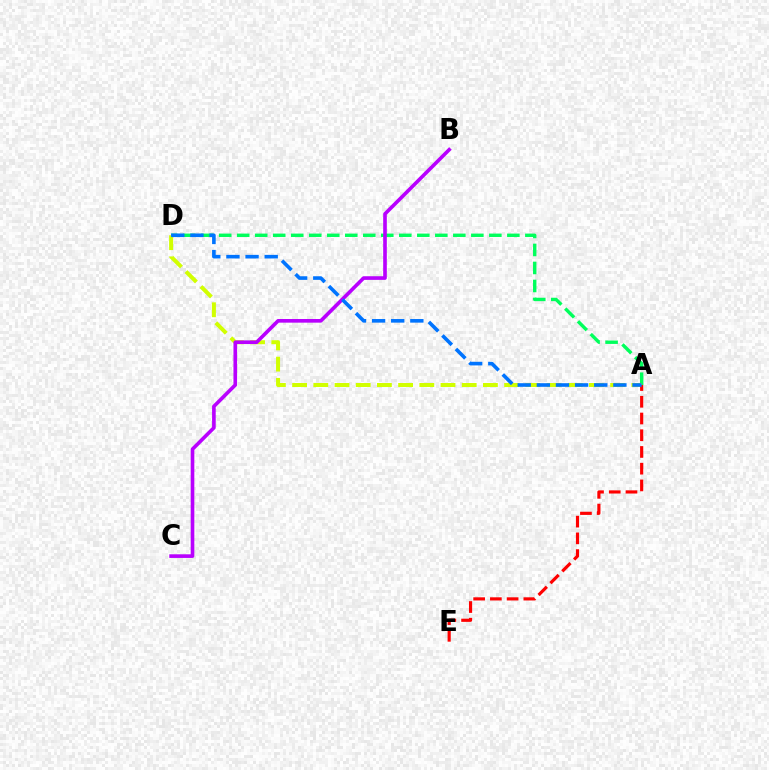{('A', 'D'): [{'color': '#00ff5c', 'line_style': 'dashed', 'thickness': 2.45}, {'color': '#d1ff00', 'line_style': 'dashed', 'thickness': 2.88}, {'color': '#0074ff', 'line_style': 'dashed', 'thickness': 2.6}], ('B', 'C'): [{'color': '#b900ff', 'line_style': 'solid', 'thickness': 2.62}], ('A', 'E'): [{'color': '#ff0000', 'line_style': 'dashed', 'thickness': 2.27}]}